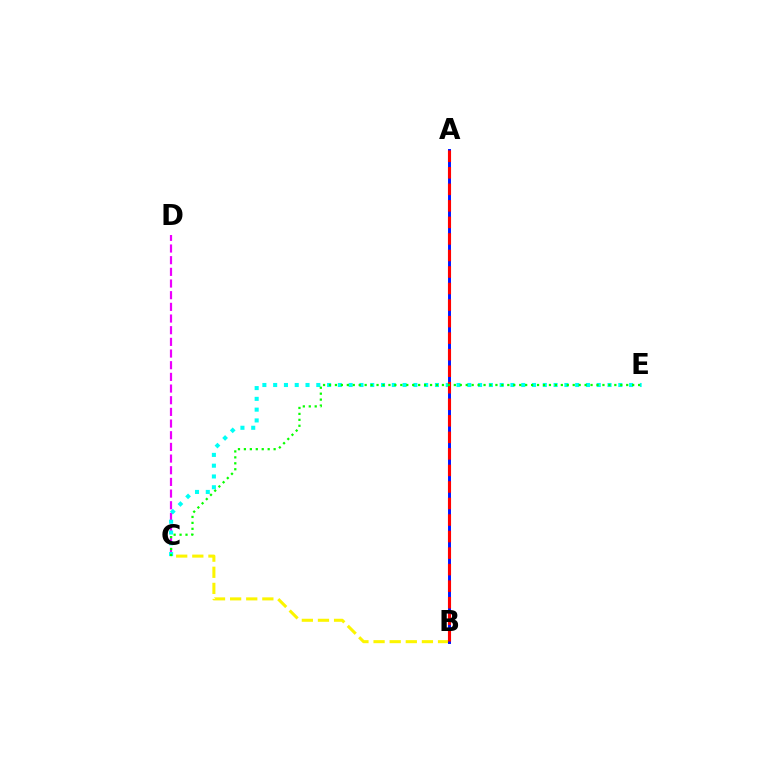{('C', 'D'): [{'color': '#ee00ff', 'line_style': 'dashed', 'thickness': 1.59}], ('C', 'E'): [{'color': '#00fff6', 'line_style': 'dotted', 'thickness': 2.93}, {'color': '#08ff00', 'line_style': 'dotted', 'thickness': 1.62}], ('B', 'C'): [{'color': '#fcf500', 'line_style': 'dashed', 'thickness': 2.19}], ('A', 'B'): [{'color': '#0010ff', 'line_style': 'solid', 'thickness': 2.11}, {'color': '#ff0000', 'line_style': 'dashed', 'thickness': 2.25}]}